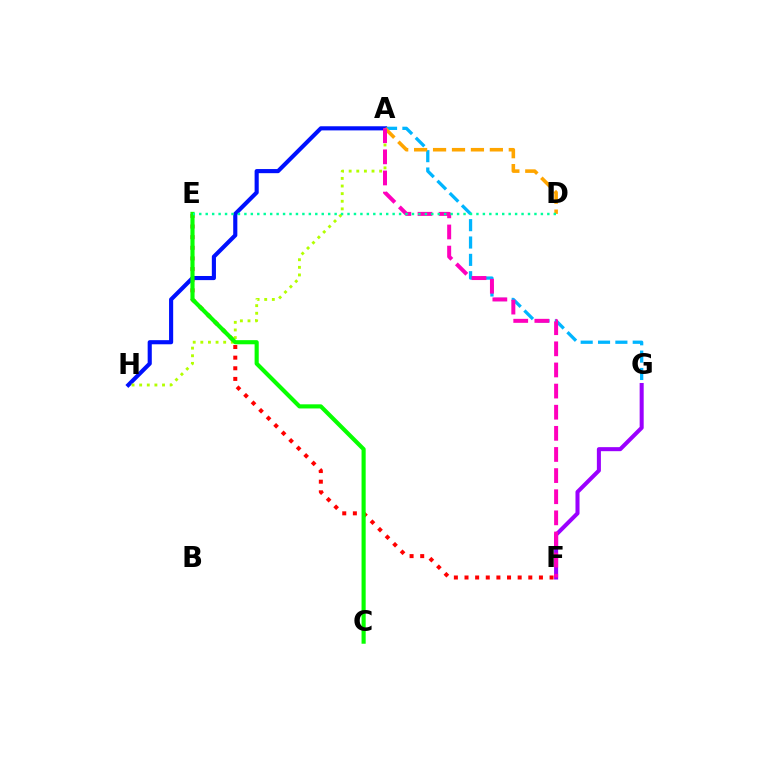{('A', 'G'): [{'color': '#00b5ff', 'line_style': 'dashed', 'thickness': 2.36}], ('E', 'F'): [{'color': '#ff0000', 'line_style': 'dotted', 'thickness': 2.89}], ('A', 'H'): [{'color': '#0010ff', 'line_style': 'solid', 'thickness': 2.97}, {'color': '#b3ff00', 'line_style': 'dotted', 'thickness': 2.07}], ('C', 'E'): [{'color': '#08ff00', 'line_style': 'solid', 'thickness': 2.97}], ('A', 'D'): [{'color': '#ffa500', 'line_style': 'dashed', 'thickness': 2.57}], ('F', 'G'): [{'color': '#9b00ff', 'line_style': 'solid', 'thickness': 2.91}], ('A', 'F'): [{'color': '#ff00bd', 'line_style': 'dashed', 'thickness': 2.87}], ('D', 'E'): [{'color': '#00ff9d', 'line_style': 'dotted', 'thickness': 1.75}]}